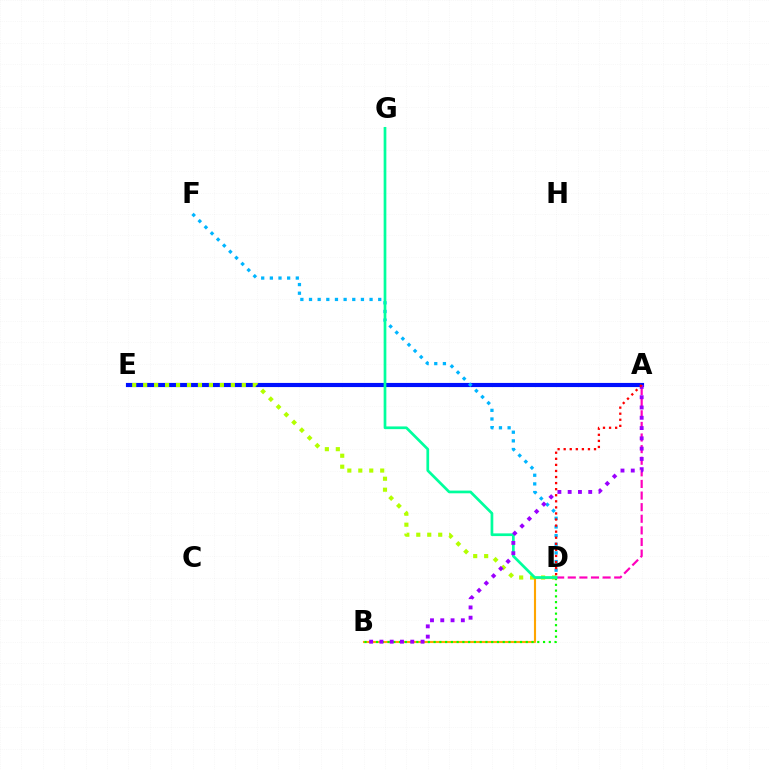{('A', 'E'): [{'color': '#0010ff', 'line_style': 'solid', 'thickness': 2.98}], ('A', 'D'): [{'color': '#ff00bd', 'line_style': 'dashed', 'thickness': 1.58}, {'color': '#ff0000', 'line_style': 'dotted', 'thickness': 1.65}], ('D', 'E'): [{'color': '#b3ff00', 'line_style': 'dotted', 'thickness': 2.98}], ('D', 'F'): [{'color': '#00b5ff', 'line_style': 'dotted', 'thickness': 2.35}], ('B', 'D'): [{'color': '#ffa500', 'line_style': 'solid', 'thickness': 1.53}, {'color': '#08ff00', 'line_style': 'dotted', 'thickness': 1.56}], ('D', 'G'): [{'color': '#00ff9d', 'line_style': 'solid', 'thickness': 1.95}], ('A', 'B'): [{'color': '#9b00ff', 'line_style': 'dotted', 'thickness': 2.79}]}